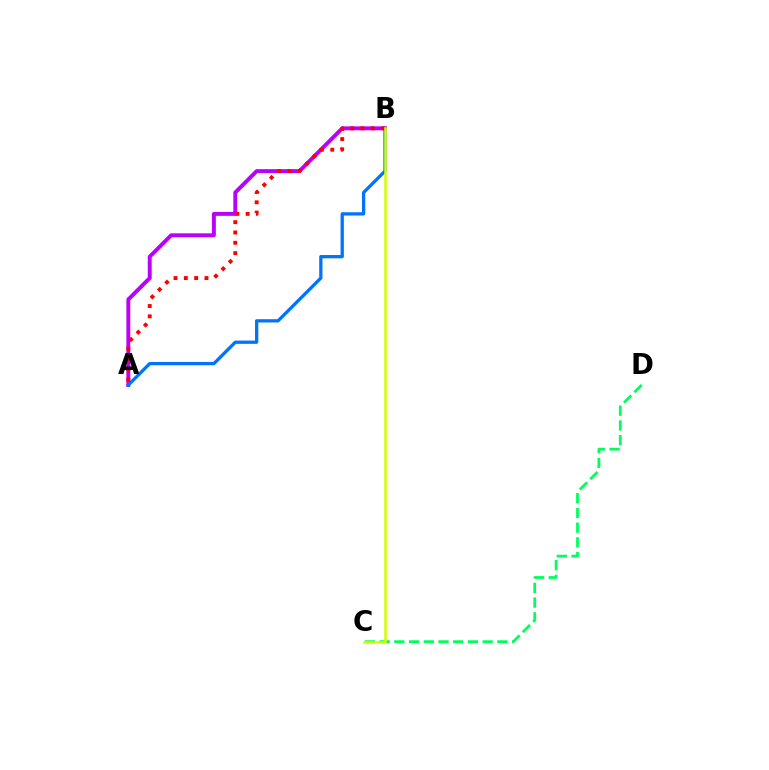{('C', 'D'): [{'color': '#00ff5c', 'line_style': 'dashed', 'thickness': 2.0}], ('A', 'B'): [{'color': '#b900ff', 'line_style': 'solid', 'thickness': 2.82}, {'color': '#0074ff', 'line_style': 'solid', 'thickness': 2.37}, {'color': '#ff0000', 'line_style': 'dotted', 'thickness': 2.8}], ('B', 'C'): [{'color': '#d1ff00', 'line_style': 'solid', 'thickness': 1.81}]}